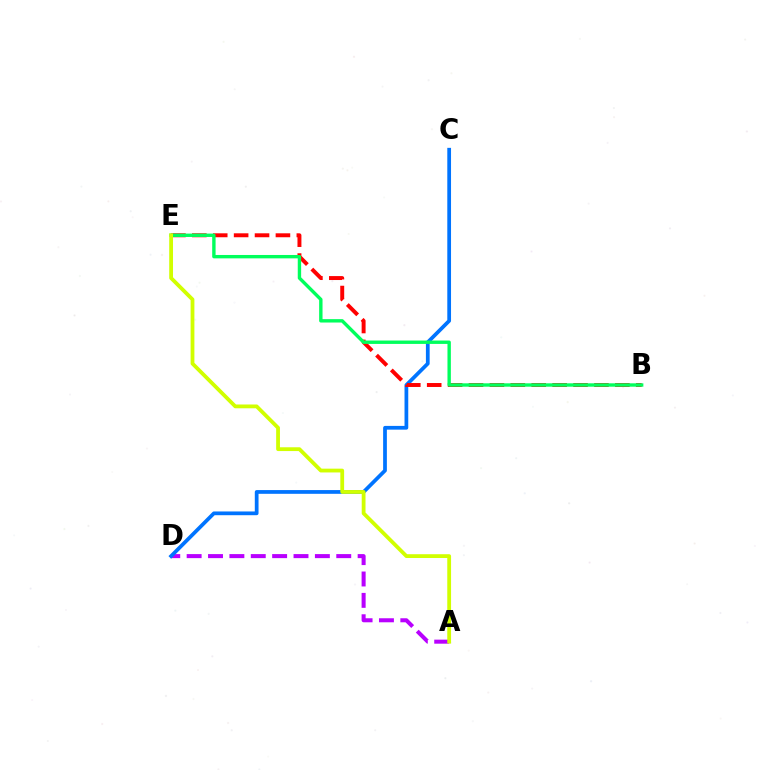{('A', 'D'): [{'color': '#b900ff', 'line_style': 'dashed', 'thickness': 2.9}], ('C', 'D'): [{'color': '#0074ff', 'line_style': 'solid', 'thickness': 2.69}], ('B', 'E'): [{'color': '#ff0000', 'line_style': 'dashed', 'thickness': 2.84}, {'color': '#00ff5c', 'line_style': 'solid', 'thickness': 2.44}], ('A', 'E'): [{'color': '#d1ff00', 'line_style': 'solid', 'thickness': 2.73}]}